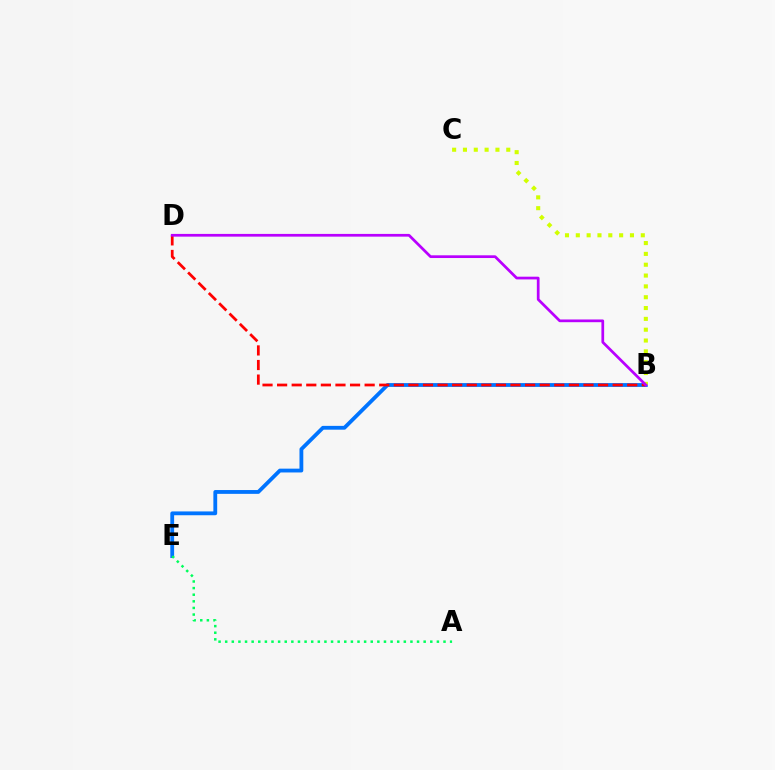{('B', 'E'): [{'color': '#0074ff', 'line_style': 'solid', 'thickness': 2.75}], ('B', 'C'): [{'color': '#d1ff00', 'line_style': 'dotted', 'thickness': 2.94}], ('A', 'E'): [{'color': '#00ff5c', 'line_style': 'dotted', 'thickness': 1.8}], ('B', 'D'): [{'color': '#ff0000', 'line_style': 'dashed', 'thickness': 1.98}, {'color': '#b900ff', 'line_style': 'solid', 'thickness': 1.96}]}